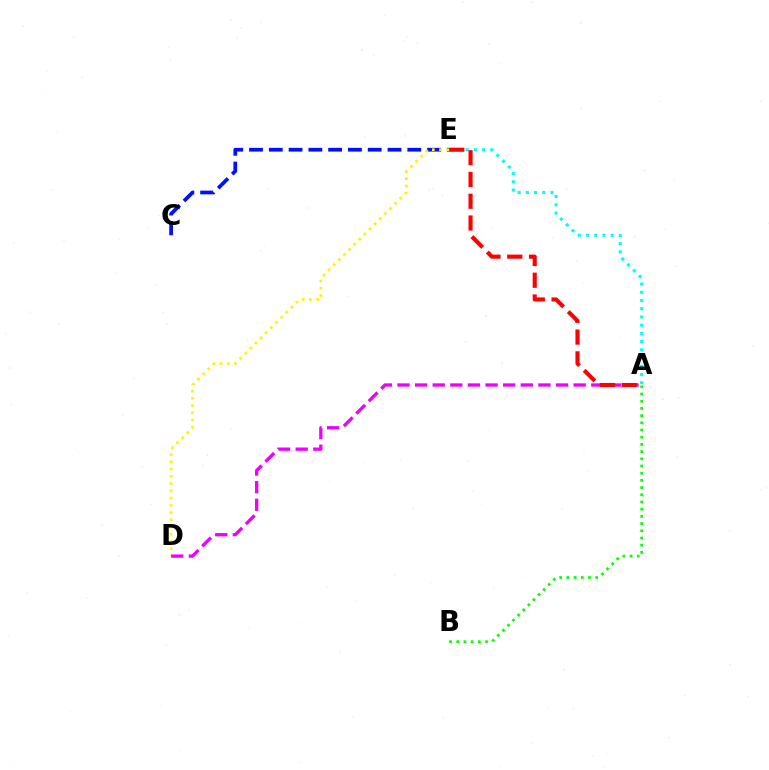{('A', 'B'): [{'color': '#08ff00', 'line_style': 'dotted', 'thickness': 1.96}], ('C', 'E'): [{'color': '#0010ff', 'line_style': 'dashed', 'thickness': 2.69}], ('D', 'E'): [{'color': '#fcf500', 'line_style': 'dotted', 'thickness': 1.97}], ('A', 'D'): [{'color': '#ee00ff', 'line_style': 'dashed', 'thickness': 2.39}], ('A', 'E'): [{'color': '#00fff6', 'line_style': 'dotted', 'thickness': 2.23}, {'color': '#ff0000', 'line_style': 'dashed', 'thickness': 2.96}]}